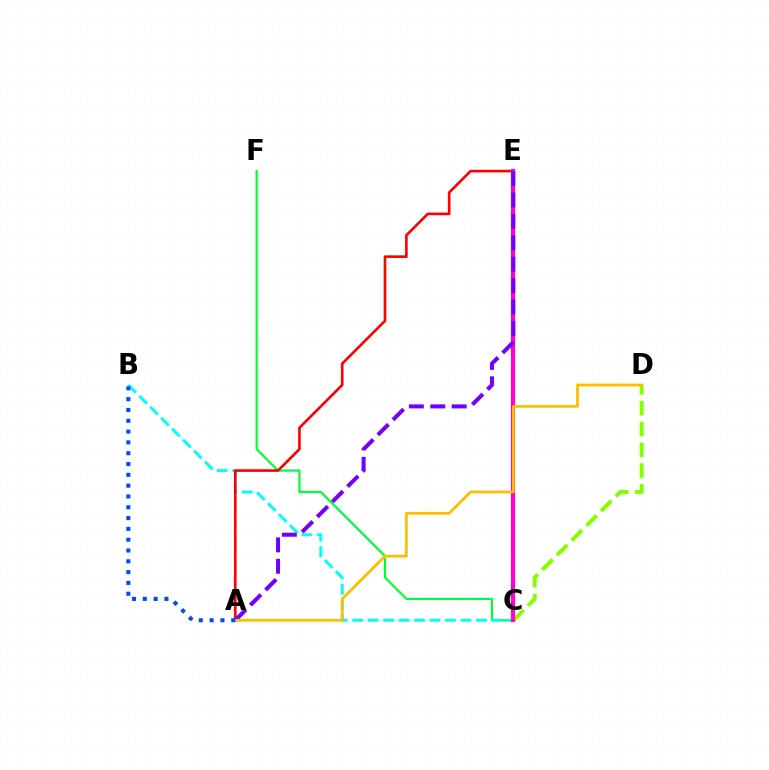{('C', 'F'): [{'color': '#00ff39', 'line_style': 'solid', 'thickness': 1.58}], ('C', 'D'): [{'color': '#84ff00', 'line_style': 'dashed', 'thickness': 2.83}], ('B', 'C'): [{'color': '#00fff6', 'line_style': 'dashed', 'thickness': 2.1}], ('A', 'E'): [{'color': '#ff0000', 'line_style': 'solid', 'thickness': 1.9}, {'color': '#7200ff', 'line_style': 'dashed', 'thickness': 2.91}], ('C', 'E'): [{'color': '#ff00cf', 'line_style': 'solid', 'thickness': 2.99}], ('A', 'D'): [{'color': '#ffbd00', 'line_style': 'solid', 'thickness': 1.99}], ('A', 'B'): [{'color': '#004bff', 'line_style': 'dotted', 'thickness': 2.94}]}